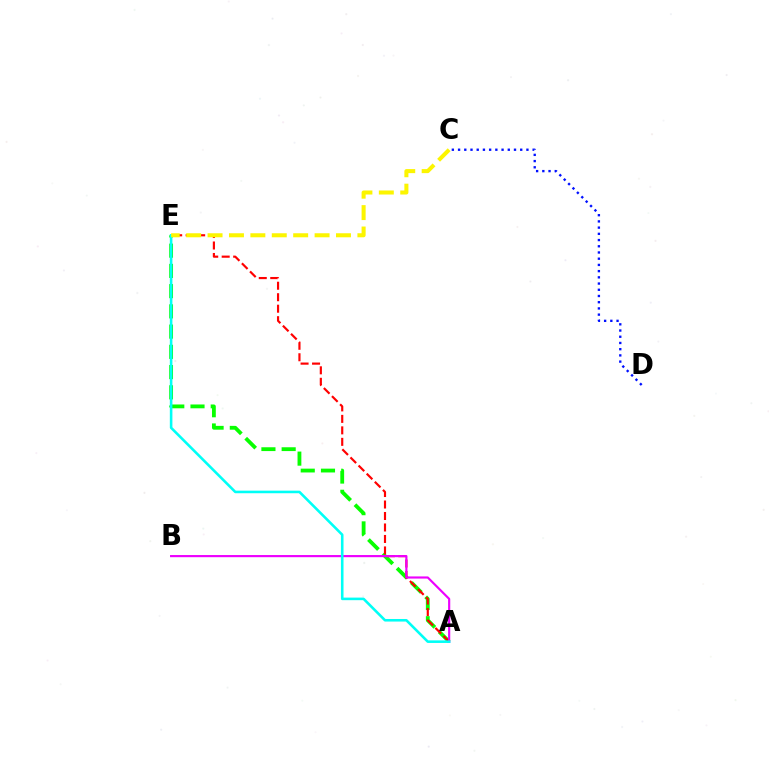{('A', 'E'): [{'color': '#08ff00', 'line_style': 'dashed', 'thickness': 2.75}, {'color': '#ff0000', 'line_style': 'dashed', 'thickness': 1.56}, {'color': '#00fff6', 'line_style': 'solid', 'thickness': 1.86}], ('C', 'D'): [{'color': '#0010ff', 'line_style': 'dotted', 'thickness': 1.69}], ('A', 'B'): [{'color': '#ee00ff', 'line_style': 'solid', 'thickness': 1.55}], ('C', 'E'): [{'color': '#fcf500', 'line_style': 'dashed', 'thickness': 2.91}]}